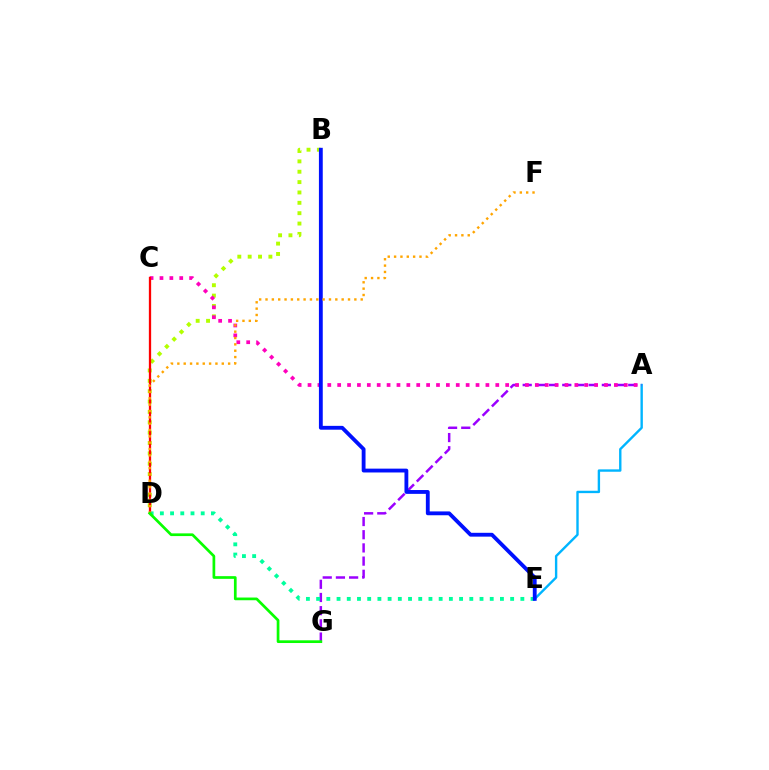{('A', 'E'): [{'color': '#00b5ff', 'line_style': 'solid', 'thickness': 1.72}], ('B', 'D'): [{'color': '#b3ff00', 'line_style': 'dotted', 'thickness': 2.82}], ('A', 'G'): [{'color': '#9b00ff', 'line_style': 'dashed', 'thickness': 1.79}], ('A', 'C'): [{'color': '#ff00bd', 'line_style': 'dotted', 'thickness': 2.68}], ('D', 'E'): [{'color': '#00ff9d', 'line_style': 'dotted', 'thickness': 2.77}], ('B', 'E'): [{'color': '#0010ff', 'line_style': 'solid', 'thickness': 2.76}], ('C', 'D'): [{'color': '#ff0000', 'line_style': 'solid', 'thickness': 1.65}], ('D', 'F'): [{'color': '#ffa500', 'line_style': 'dotted', 'thickness': 1.72}], ('D', 'G'): [{'color': '#08ff00', 'line_style': 'solid', 'thickness': 1.95}]}